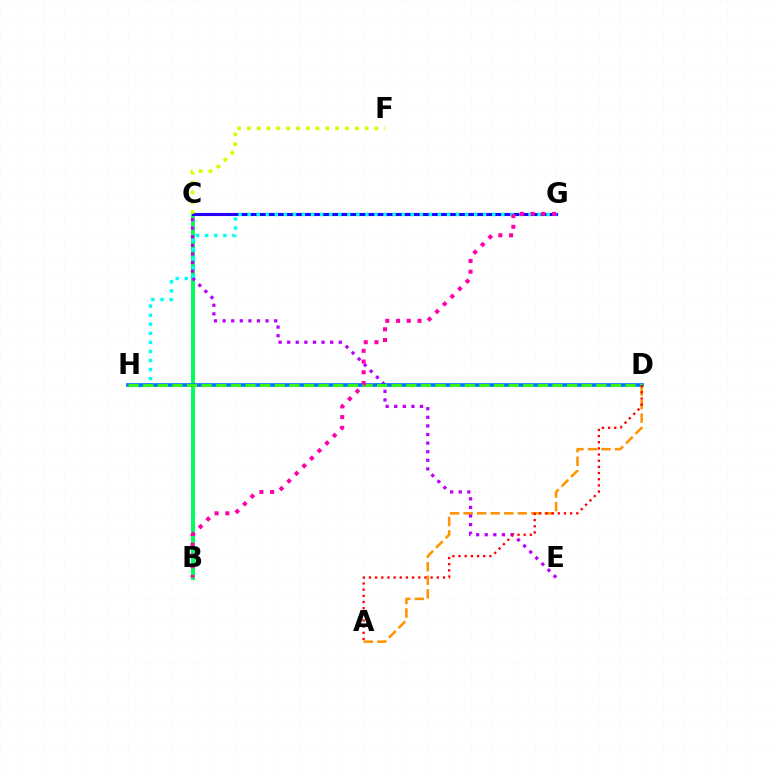{('B', 'C'): [{'color': '#00ff5c', 'line_style': 'solid', 'thickness': 2.85}], ('A', 'D'): [{'color': '#ff9400', 'line_style': 'dashed', 'thickness': 1.84}, {'color': '#ff0000', 'line_style': 'dotted', 'thickness': 1.68}], ('C', 'G'): [{'color': '#2500ff', 'line_style': 'solid', 'thickness': 2.22}], ('C', 'F'): [{'color': '#d1ff00', 'line_style': 'dotted', 'thickness': 2.67}], ('G', 'H'): [{'color': '#00fff6', 'line_style': 'dotted', 'thickness': 2.46}], ('C', 'E'): [{'color': '#b900ff', 'line_style': 'dotted', 'thickness': 2.34}], ('D', 'H'): [{'color': '#0074ff', 'line_style': 'solid', 'thickness': 2.65}, {'color': '#3dff00', 'line_style': 'dashed', 'thickness': 1.99}], ('B', 'G'): [{'color': '#ff00ac', 'line_style': 'dotted', 'thickness': 2.92}]}